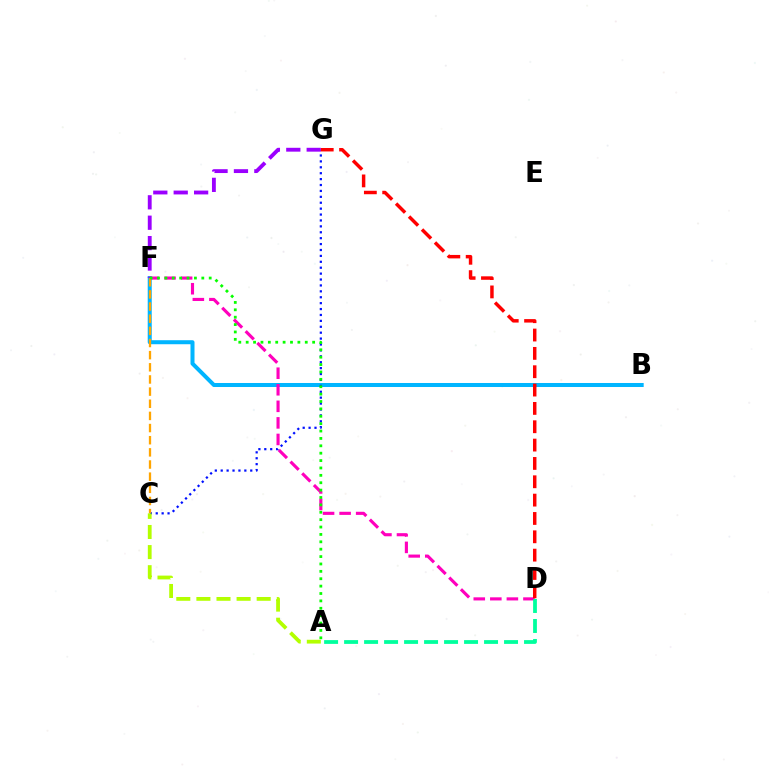{('B', 'F'): [{'color': '#00b5ff', 'line_style': 'solid', 'thickness': 2.89}], ('D', 'F'): [{'color': '#ff00bd', 'line_style': 'dashed', 'thickness': 2.25}], ('C', 'G'): [{'color': '#0010ff', 'line_style': 'dotted', 'thickness': 1.6}], ('F', 'G'): [{'color': '#9b00ff', 'line_style': 'dashed', 'thickness': 2.77}], ('D', 'G'): [{'color': '#ff0000', 'line_style': 'dashed', 'thickness': 2.49}], ('C', 'F'): [{'color': '#ffa500', 'line_style': 'dashed', 'thickness': 1.65}], ('A', 'C'): [{'color': '#b3ff00', 'line_style': 'dashed', 'thickness': 2.73}], ('A', 'D'): [{'color': '#00ff9d', 'line_style': 'dashed', 'thickness': 2.72}], ('A', 'F'): [{'color': '#08ff00', 'line_style': 'dotted', 'thickness': 2.01}]}